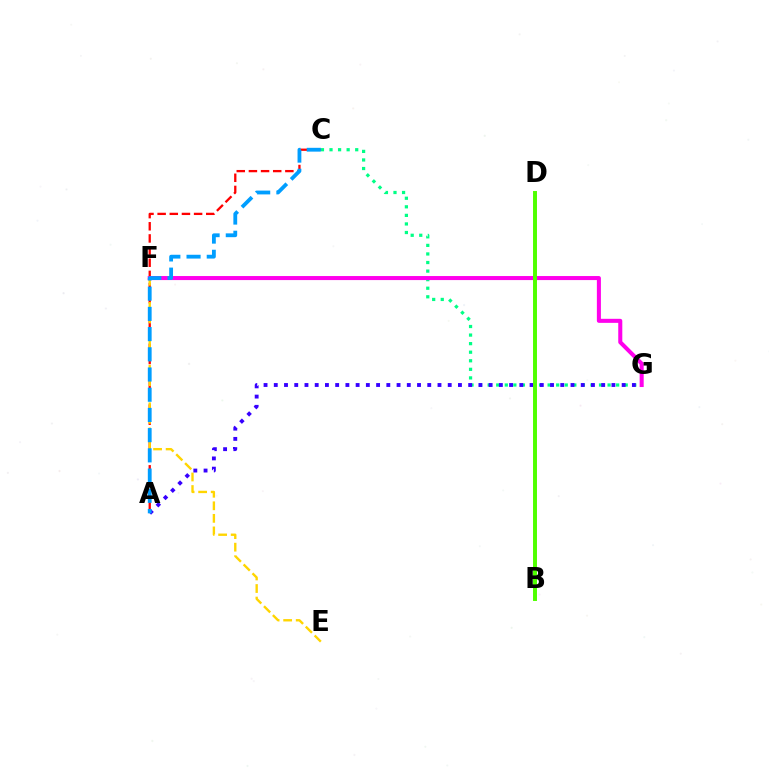{('C', 'G'): [{'color': '#00ff86', 'line_style': 'dotted', 'thickness': 2.33}], ('A', 'C'): [{'color': '#ff0000', 'line_style': 'dashed', 'thickness': 1.65}, {'color': '#009eff', 'line_style': 'dashed', 'thickness': 2.75}], ('E', 'F'): [{'color': '#ffd500', 'line_style': 'dashed', 'thickness': 1.71}], ('A', 'G'): [{'color': '#3700ff', 'line_style': 'dotted', 'thickness': 2.78}], ('F', 'G'): [{'color': '#ff00ed', 'line_style': 'solid', 'thickness': 2.91}], ('B', 'D'): [{'color': '#4fff00', 'line_style': 'solid', 'thickness': 2.84}]}